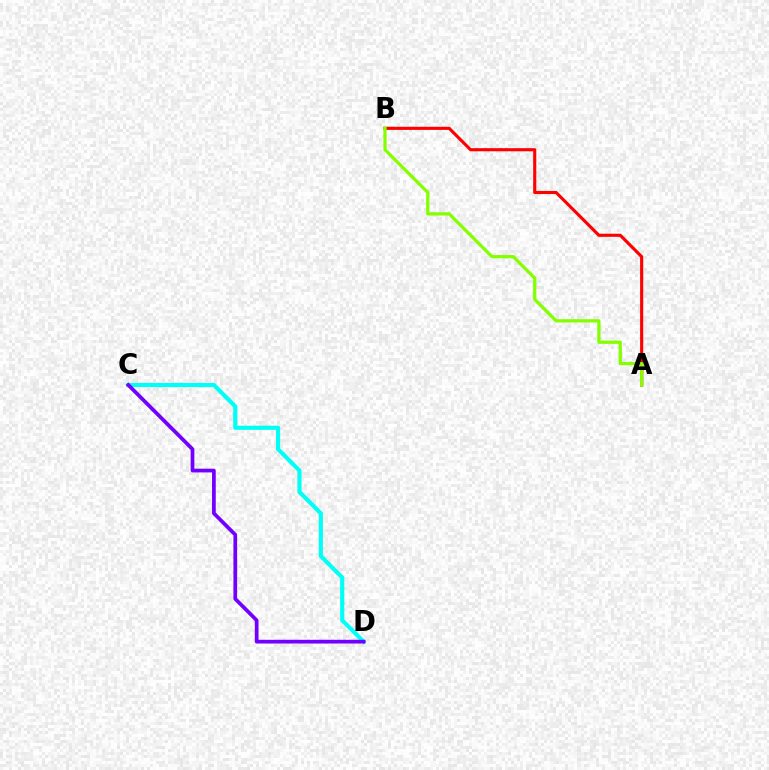{('A', 'B'): [{'color': '#ff0000', 'line_style': 'solid', 'thickness': 2.25}, {'color': '#84ff00', 'line_style': 'solid', 'thickness': 2.34}], ('C', 'D'): [{'color': '#00fff6', 'line_style': 'solid', 'thickness': 2.99}, {'color': '#7200ff', 'line_style': 'solid', 'thickness': 2.69}]}